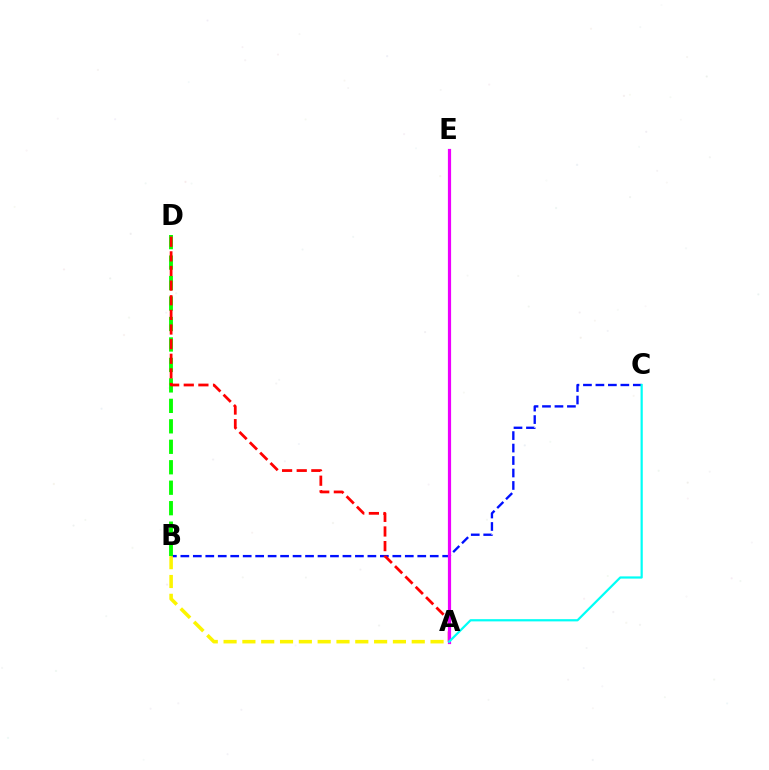{('B', 'C'): [{'color': '#0010ff', 'line_style': 'dashed', 'thickness': 1.69}], ('B', 'D'): [{'color': '#08ff00', 'line_style': 'dashed', 'thickness': 2.78}], ('A', 'D'): [{'color': '#ff0000', 'line_style': 'dashed', 'thickness': 1.99}], ('A', 'E'): [{'color': '#ee00ff', 'line_style': 'solid', 'thickness': 2.3}], ('A', 'C'): [{'color': '#00fff6', 'line_style': 'solid', 'thickness': 1.6}], ('A', 'B'): [{'color': '#fcf500', 'line_style': 'dashed', 'thickness': 2.56}]}